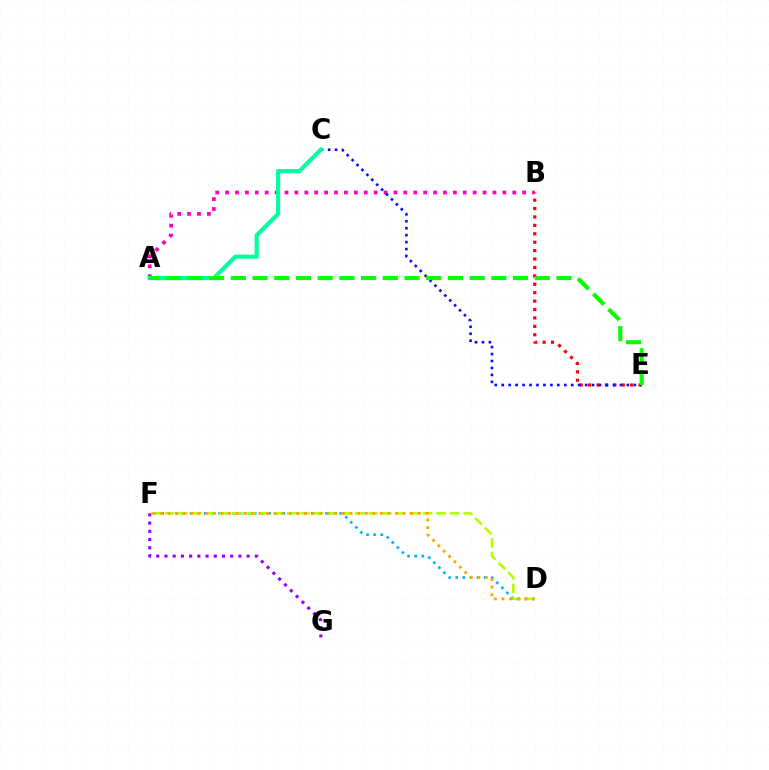{('A', 'B'): [{'color': '#ff00bd', 'line_style': 'dotted', 'thickness': 2.69}], ('D', 'F'): [{'color': '#00b5ff', 'line_style': 'dotted', 'thickness': 1.94}, {'color': '#b3ff00', 'line_style': 'dashed', 'thickness': 1.84}, {'color': '#ffa500', 'line_style': 'dotted', 'thickness': 2.06}], ('B', 'E'): [{'color': '#ff0000', 'line_style': 'dotted', 'thickness': 2.29}], ('C', 'E'): [{'color': '#0010ff', 'line_style': 'dotted', 'thickness': 1.89}], ('A', 'C'): [{'color': '#00ff9d', 'line_style': 'solid', 'thickness': 2.98}], ('F', 'G'): [{'color': '#9b00ff', 'line_style': 'dotted', 'thickness': 2.23}], ('A', 'E'): [{'color': '#08ff00', 'line_style': 'dashed', 'thickness': 2.95}]}